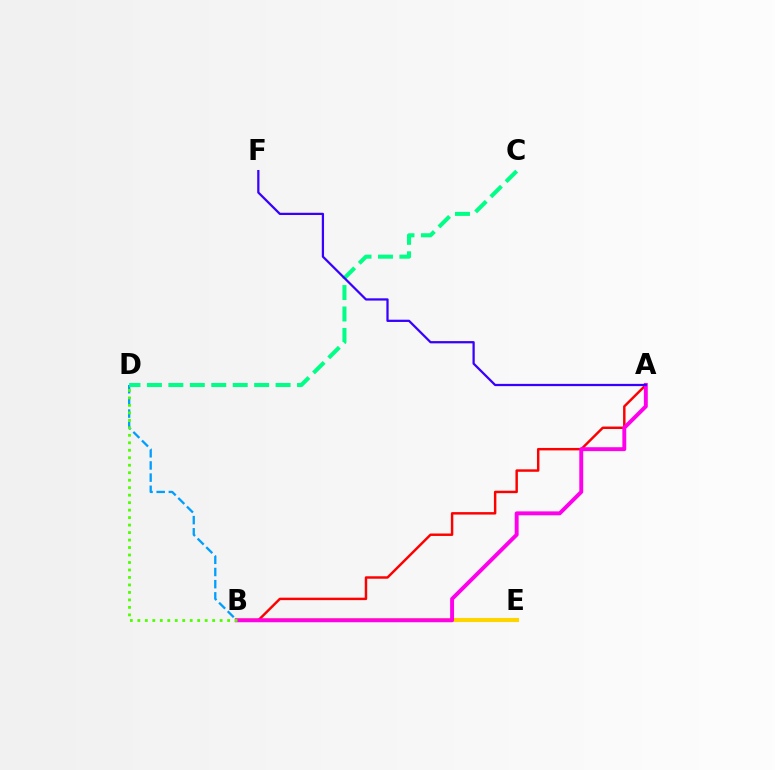{('B', 'D'): [{'color': '#009eff', 'line_style': 'dashed', 'thickness': 1.65}, {'color': '#4fff00', 'line_style': 'dotted', 'thickness': 2.03}], ('B', 'E'): [{'color': '#ffd500', 'line_style': 'solid', 'thickness': 2.95}], ('A', 'B'): [{'color': '#ff0000', 'line_style': 'solid', 'thickness': 1.77}, {'color': '#ff00ed', 'line_style': 'solid', 'thickness': 2.82}], ('C', 'D'): [{'color': '#00ff86', 'line_style': 'dashed', 'thickness': 2.91}], ('A', 'F'): [{'color': '#3700ff', 'line_style': 'solid', 'thickness': 1.62}]}